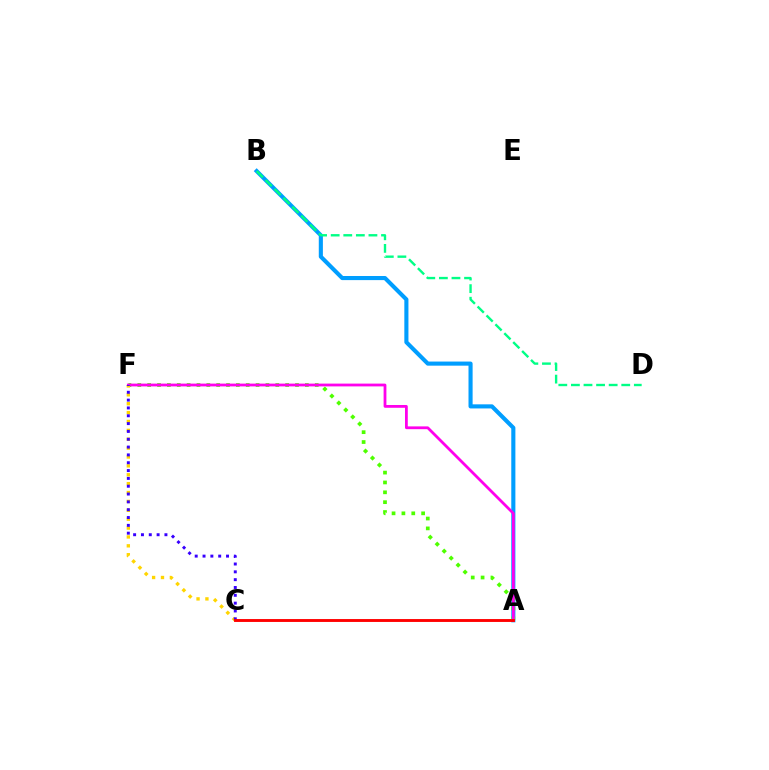{('A', 'B'): [{'color': '#009eff', 'line_style': 'solid', 'thickness': 2.96}], ('A', 'F'): [{'color': '#4fff00', 'line_style': 'dotted', 'thickness': 2.68}, {'color': '#ff00ed', 'line_style': 'solid', 'thickness': 2.01}], ('C', 'F'): [{'color': '#ffd500', 'line_style': 'dotted', 'thickness': 2.41}, {'color': '#3700ff', 'line_style': 'dotted', 'thickness': 2.13}], ('B', 'D'): [{'color': '#00ff86', 'line_style': 'dashed', 'thickness': 1.71}], ('A', 'C'): [{'color': '#ff0000', 'line_style': 'solid', 'thickness': 2.08}]}